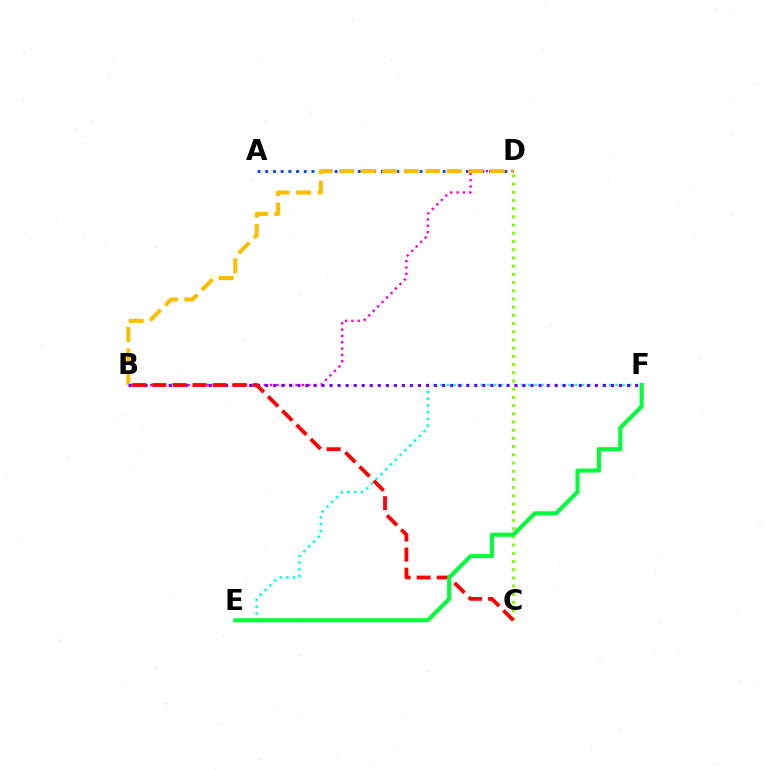{('B', 'D'): [{'color': '#ff00cf', 'line_style': 'dotted', 'thickness': 1.72}, {'color': '#ffbd00', 'line_style': 'dashed', 'thickness': 2.92}], ('C', 'D'): [{'color': '#84ff00', 'line_style': 'dotted', 'thickness': 2.23}], ('E', 'F'): [{'color': '#00fff6', 'line_style': 'dotted', 'thickness': 1.83}, {'color': '#00ff39', 'line_style': 'solid', 'thickness': 2.93}], ('A', 'D'): [{'color': '#004bff', 'line_style': 'dotted', 'thickness': 2.1}], ('B', 'F'): [{'color': '#7200ff', 'line_style': 'dotted', 'thickness': 2.18}], ('B', 'C'): [{'color': '#ff0000', 'line_style': 'dashed', 'thickness': 2.73}]}